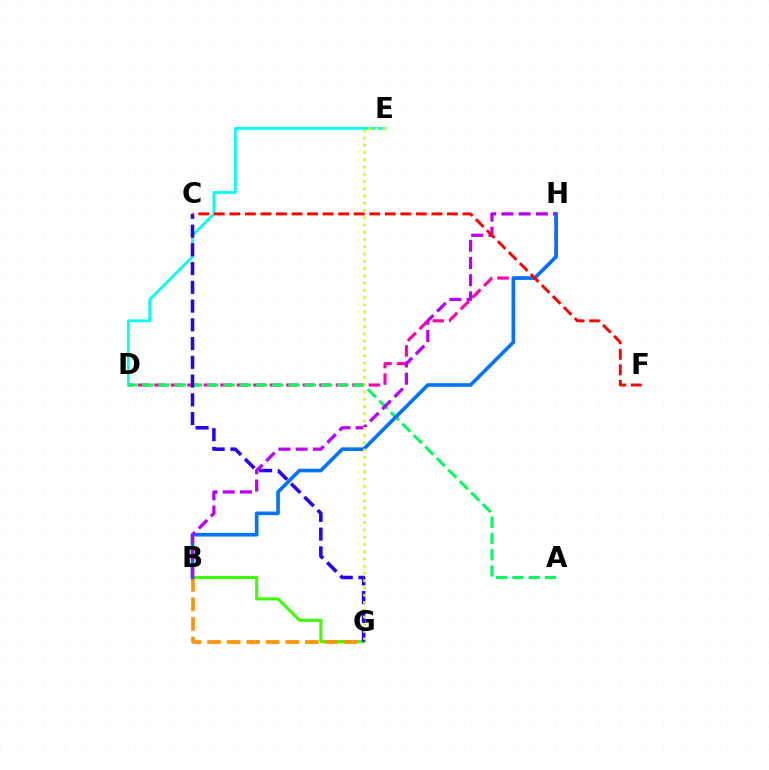{('D', 'H'): [{'color': '#ff00ac', 'line_style': 'dashed', 'thickness': 2.24}], ('B', 'G'): [{'color': '#3dff00', 'line_style': 'solid', 'thickness': 2.24}, {'color': '#ff9400', 'line_style': 'dashed', 'thickness': 2.66}], ('D', 'E'): [{'color': '#00fff6', 'line_style': 'solid', 'thickness': 2.01}], ('A', 'D'): [{'color': '#00ff5c', 'line_style': 'dashed', 'thickness': 2.21}], ('C', 'G'): [{'color': '#2500ff', 'line_style': 'dashed', 'thickness': 2.55}], ('B', 'H'): [{'color': '#0074ff', 'line_style': 'solid', 'thickness': 2.62}, {'color': '#b900ff', 'line_style': 'dashed', 'thickness': 2.34}], ('C', 'F'): [{'color': '#ff0000', 'line_style': 'dashed', 'thickness': 2.11}], ('E', 'G'): [{'color': '#d1ff00', 'line_style': 'dotted', 'thickness': 1.97}]}